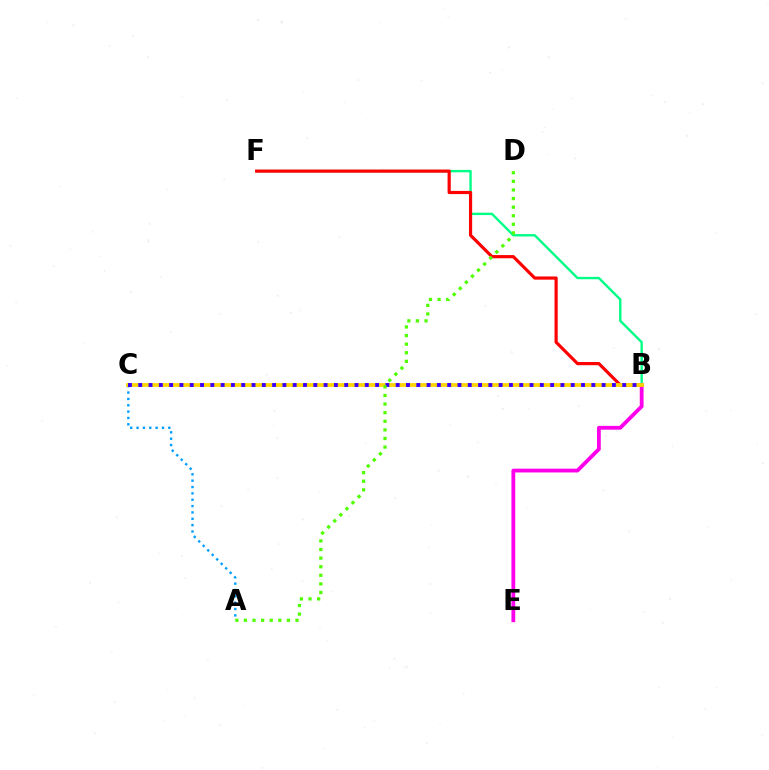{('A', 'C'): [{'color': '#009eff', 'line_style': 'dotted', 'thickness': 1.73}], ('B', 'F'): [{'color': '#00ff86', 'line_style': 'solid', 'thickness': 1.72}, {'color': '#ff0000', 'line_style': 'solid', 'thickness': 2.29}], ('B', 'E'): [{'color': '#ff00ed', 'line_style': 'solid', 'thickness': 2.74}], ('B', 'C'): [{'color': '#ffd500', 'line_style': 'solid', 'thickness': 2.71}, {'color': '#3700ff', 'line_style': 'dotted', 'thickness': 2.8}], ('A', 'D'): [{'color': '#4fff00', 'line_style': 'dotted', 'thickness': 2.34}]}